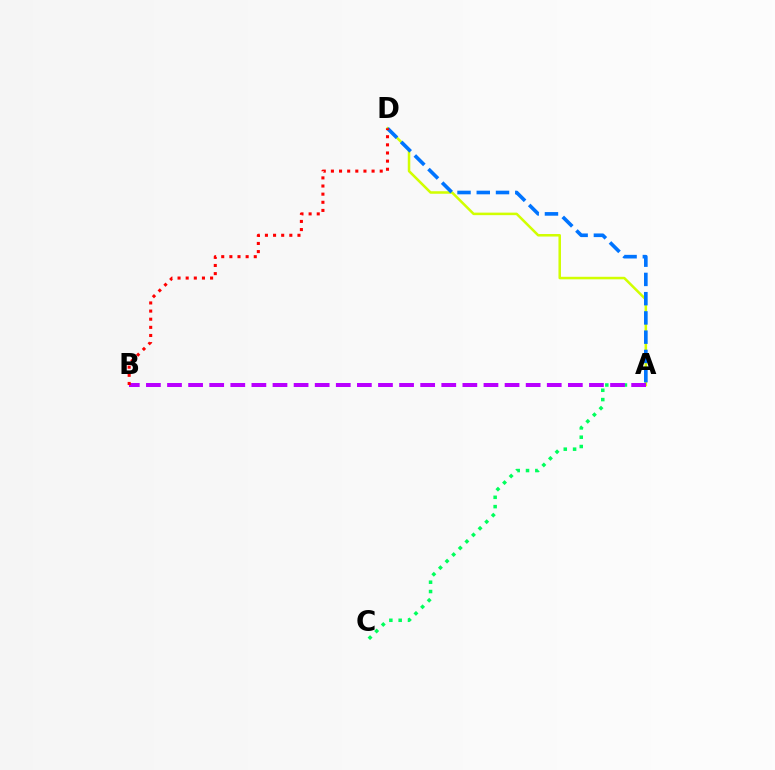{('A', 'D'): [{'color': '#d1ff00', 'line_style': 'solid', 'thickness': 1.82}, {'color': '#0074ff', 'line_style': 'dashed', 'thickness': 2.62}], ('A', 'C'): [{'color': '#00ff5c', 'line_style': 'dotted', 'thickness': 2.53}], ('A', 'B'): [{'color': '#b900ff', 'line_style': 'dashed', 'thickness': 2.87}], ('B', 'D'): [{'color': '#ff0000', 'line_style': 'dotted', 'thickness': 2.21}]}